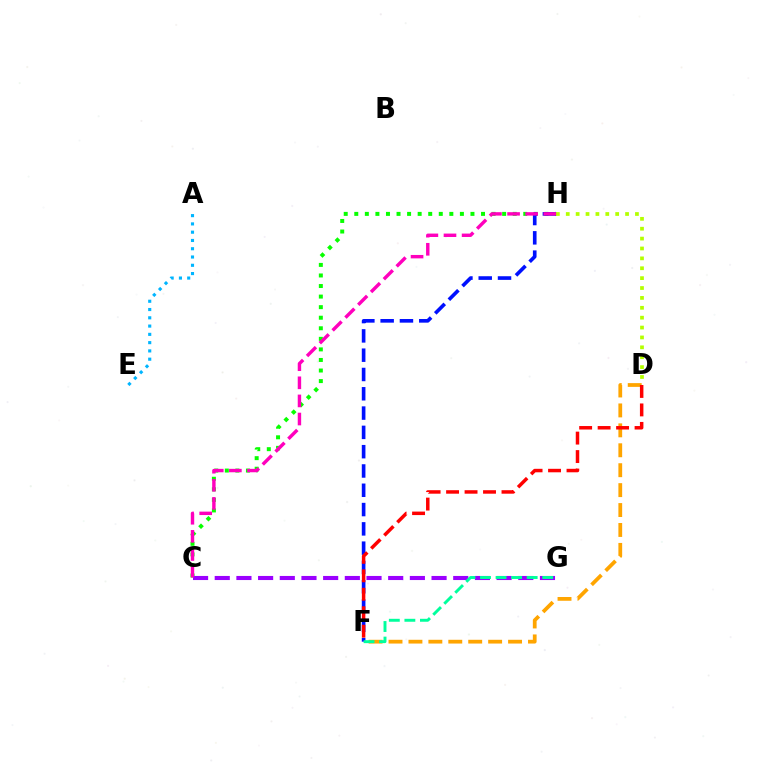{('C', 'H'): [{'color': '#08ff00', 'line_style': 'dotted', 'thickness': 2.87}, {'color': '#ff00bd', 'line_style': 'dashed', 'thickness': 2.46}], ('D', 'F'): [{'color': '#ffa500', 'line_style': 'dashed', 'thickness': 2.71}, {'color': '#ff0000', 'line_style': 'dashed', 'thickness': 2.51}], ('F', 'H'): [{'color': '#0010ff', 'line_style': 'dashed', 'thickness': 2.62}], ('C', 'G'): [{'color': '#9b00ff', 'line_style': 'dashed', 'thickness': 2.95}], ('F', 'G'): [{'color': '#00ff9d', 'line_style': 'dashed', 'thickness': 2.11}], ('A', 'E'): [{'color': '#00b5ff', 'line_style': 'dotted', 'thickness': 2.25}], ('D', 'H'): [{'color': '#b3ff00', 'line_style': 'dotted', 'thickness': 2.69}]}